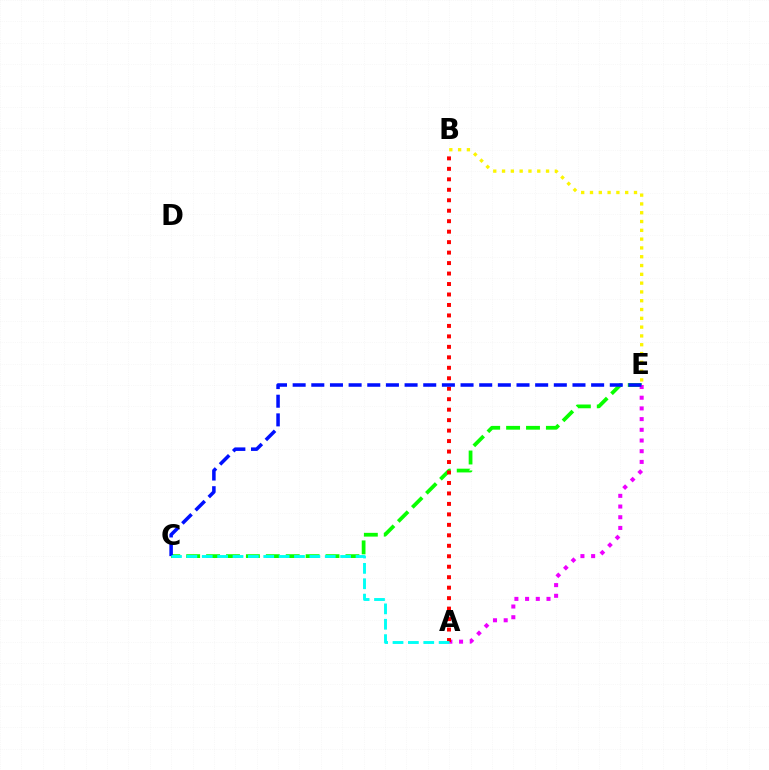{('C', 'E'): [{'color': '#08ff00', 'line_style': 'dashed', 'thickness': 2.7}, {'color': '#0010ff', 'line_style': 'dashed', 'thickness': 2.53}], ('A', 'E'): [{'color': '#ee00ff', 'line_style': 'dotted', 'thickness': 2.91}], ('B', 'E'): [{'color': '#fcf500', 'line_style': 'dotted', 'thickness': 2.39}], ('A', 'B'): [{'color': '#ff0000', 'line_style': 'dotted', 'thickness': 2.84}], ('A', 'C'): [{'color': '#00fff6', 'line_style': 'dashed', 'thickness': 2.09}]}